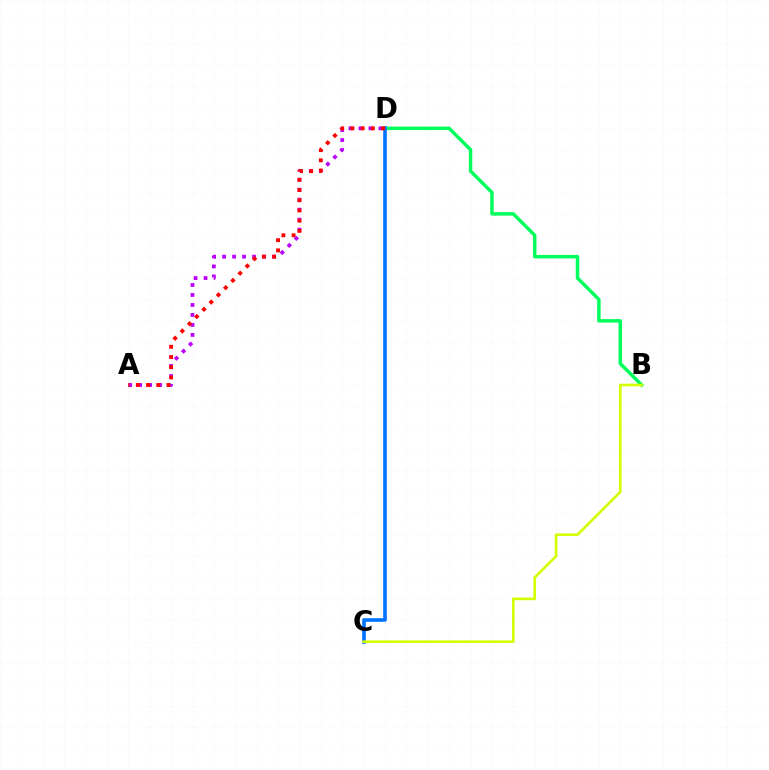{('A', 'D'): [{'color': '#b900ff', 'line_style': 'dotted', 'thickness': 2.71}, {'color': '#ff0000', 'line_style': 'dotted', 'thickness': 2.78}], ('B', 'D'): [{'color': '#00ff5c', 'line_style': 'solid', 'thickness': 2.5}], ('C', 'D'): [{'color': '#0074ff', 'line_style': 'solid', 'thickness': 2.61}], ('B', 'C'): [{'color': '#d1ff00', 'line_style': 'solid', 'thickness': 1.9}]}